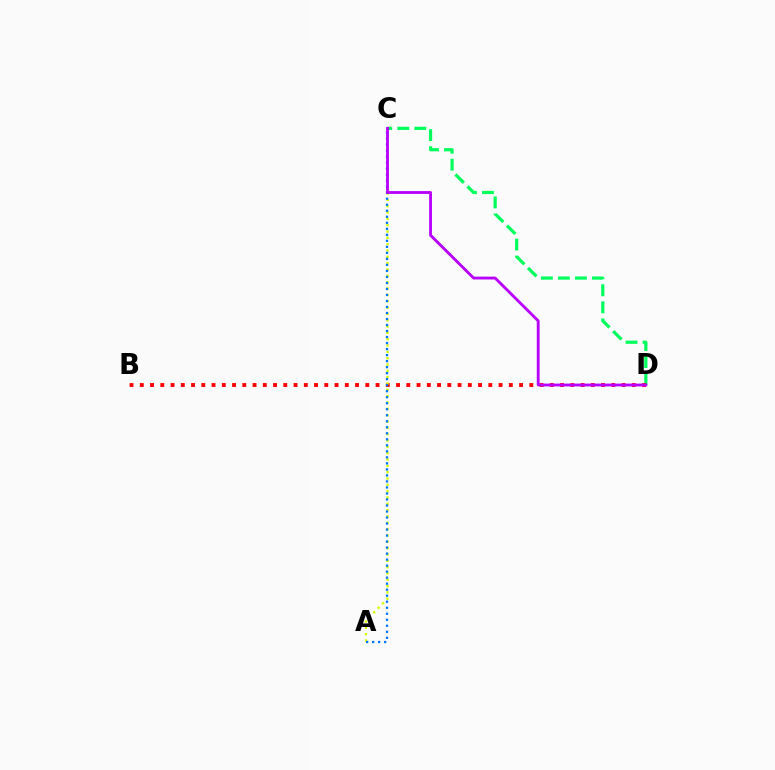{('C', 'D'): [{'color': '#00ff5c', 'line_style': 'dashed', 'thickness': 2.31}, {'color': '#b900ff', 'line_style': 'solid', 'thickness': 2.05}], ('B', 'D'): [{'color': '#ff0000', 'line_style': 'dotted', 'thickness': 2.79}], ('A', 'C'): [{'color': '#d1ff00', 'line_style': 'dotted', 'thickness': 1.72}, {'color': '#0074ff', 'line_style': 'dotted', 'thickness': 1.63}]}